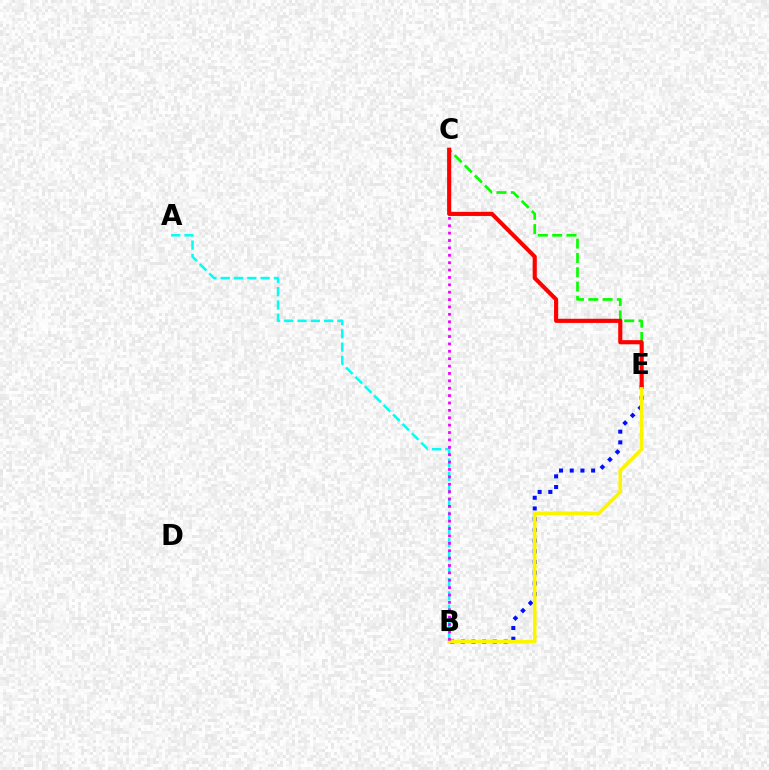{('B', 'E'): [{'color': '#0010ff', 'line_style': 'dotted', 'thickness': 2.91}, {'color': '#fcf500', 'line_style': 'solid', 'thickness': 2.61}], ('C', 'E'): [{'color': '#08ff00', 'line_style': 'dashed', 'thickness': 1.95}, {'color': '#ff0000', 'line_style': 'solid', 'thickness': 2.98}], ('A', 'B'): [{'color': '#00fff6', 'line_style': 'dashed', 'thickness': 1.81}], ('B', 'C'): [{'color': '#ee00ff', 'line_style': 'dotted', 'thickness': 2.01}]}